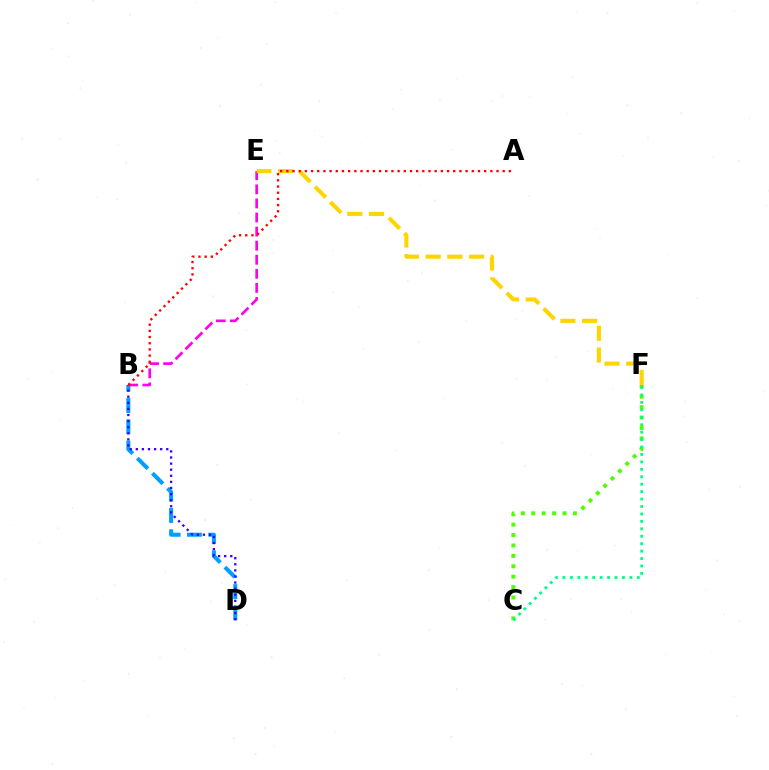{('B', 'D'): [{'color': '#009eff', 'line_style': 'dashed', 'thickness': 2.89}, {'color': '#3700ff', 'line_style': 'dotted', 'thickness': 1.66}], ('C', 'F'): [{'color': '#4fff00', 'line_style': 'dotted', 'thickness': 2.83}, {'color': '#00ff86', 'line_style': 'dotted', 'thickness': 2.02}], ('B', 'E'): [{'color': '#ff00ed', 'line_style': 'dashed', 'thickness': 1.91}], ('E', 'F'): [{'color': '#ffd500', 'line_style': 'dashed', 'thickness': 2.95}], ('A', 'B'): [{'color': '#ff0000', 'line_style': 'dotted', 'thickness': 1.68}]}